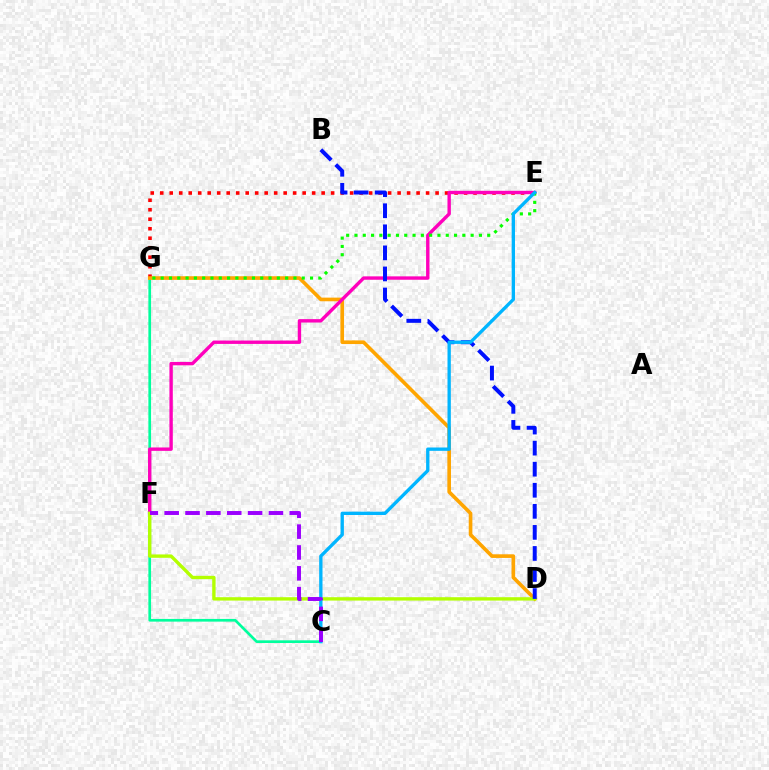{('C', 'G'): [{'color': '#00ff9d', 'line_style': 'solid', 'thickness': 1.94}], ('E', 'G'): [{'color': '#ff0000', 'line_style': 'dotted', 'thickness': 2.58}, {'color': '#08ff00', 'line_style': 'dotted', 'thickness': 2.25}], ('D', 'G'): [{'color': '#ffa500', 'line_style': 'solid', 'thickness': 2.62}], ('E', 'F'): [{'color': '#ff00bd', 'line_style': 'solid', 'thickness': 2.44}], ('D', 'F'): [{'color': '#b3ff00', 'line_style': 'solid', 'thickness': 2.42}], ('B', 'D'): [{'color': '#0010ff', 'line_style': 'dashed', 'thickness': 2.86}], ('C', 'E'): [{'color': '#00b5ff', 'line_style': 'solid', 'thickness': 2.4}], ('C', 'F'): [{'color': '#9b00ff', 'line_style': 'dashed', 'thickness': 2.83}]}